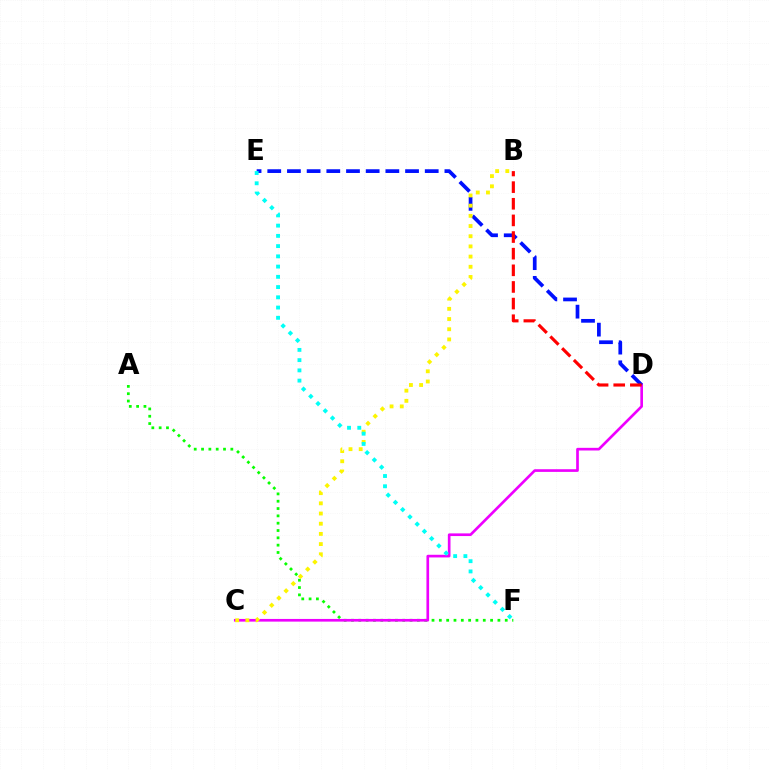{('A', 'F'): [{'color': '#08ff00', 'line_style': 'dotted', 'thickness': 1.99}], ('C', 'D'): [{'color': '#ee00ff', 'line_style': 'solid', 'thickness': 1.92}], ('D', 'E'): [{'color': '#0010ff', 'line_style': 'dashed', 'thickness': 2.67}], ('B', 'C'): [{'color': '#fcf500', 'line_style': 'dotted', 'thickness': 2.77}], ('E', 'F'): [{'color': '#00fff6', 'line_style': 'dotted', 'thickness': 2.78}], ('B', 'D'): [{'color': '#ff0000', 'line_style': 'dashed', 'thickness': 2.26}]}